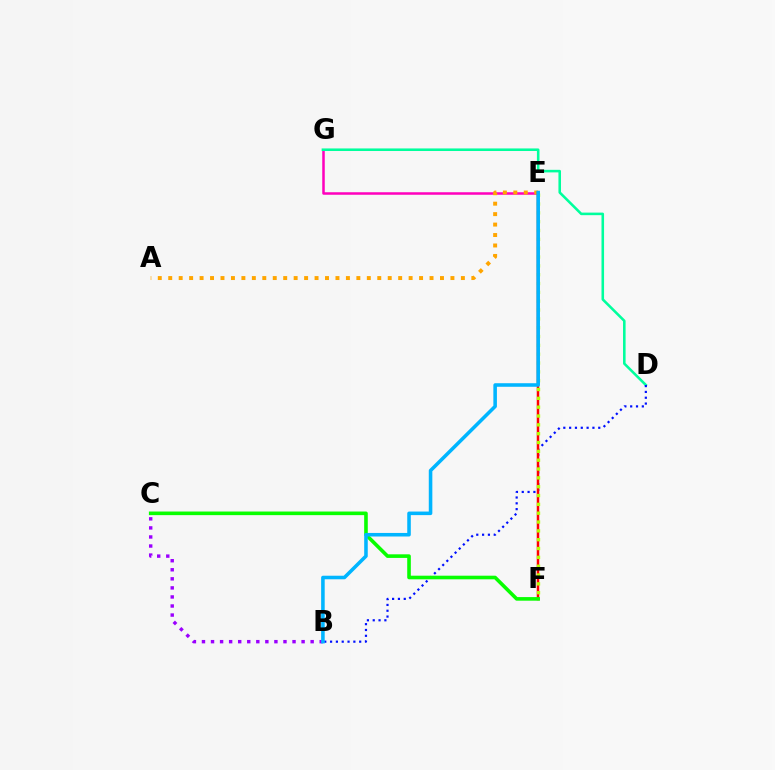{('E', 'G'): [{'color': '#ff00bd', 'line_style': 'solid', 'thickness': 1.81}], ('D', 'G'): [{'color': '#00ff9d', 'line_style': 'solid', 'thickness': 1.85}], ('B', 'D'): [{'color': '#0010ff', 'line_style': 'dotted', 'thickness': 1.58}], ('B', 'C'): [{'color': '#9b00ff', 'line_style': 'dotted', 'thickness': 2.46}], ('A', 'E'): [{'color': '#ffa500', 'line_style': 'dotted', 'thickness': 2.84}], ('E', 'F'): [{'color': '#ff0000', 'line_style': 'solid', 'thickness': 1.8}, {'color': '#b3ff00', 'line_style': 'dotted', 'thickness': 2.4}], ('C', 'F'): [{'color': '#08ff00', 'line_style': 'solid', 'thickness': 2.6}], ('B', 'E'): [{'color': '#00b5ff', 'line_style': 'solid', 'thickness': 2.56}]}